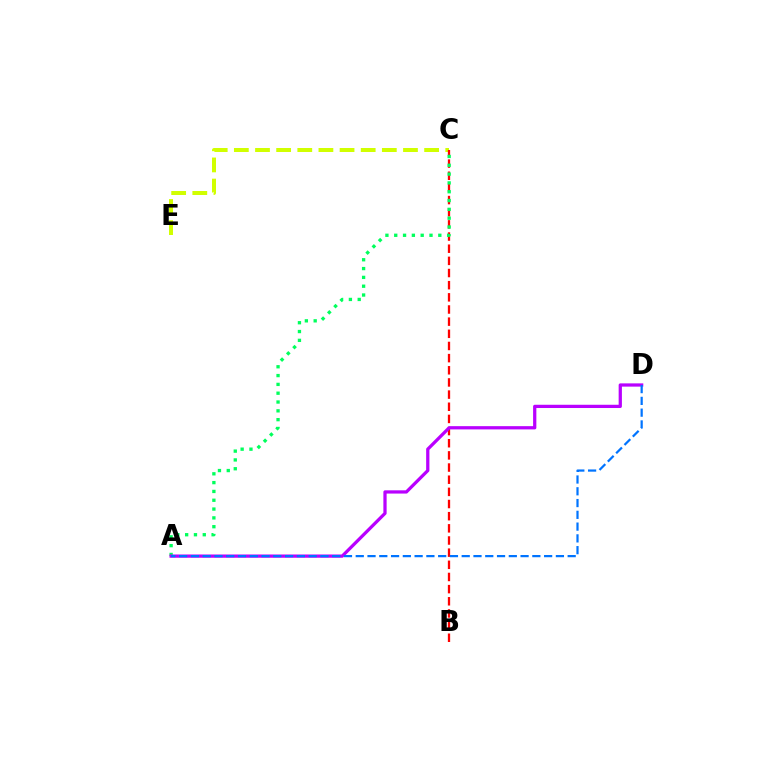{('C', 'E'): [{'color': '#d1ff00', 'line_style': 'dashed', 'thickness': 2.87}], ('B', 'C'): [{'color': '#ff0000', 'line_style': 'dashed', 'thickness': 1.65}], ('A', 'C'): [{'color': '#00ff5c', 'line_style': 'dotted', 'thickness': 2.4}], ('A', 'D'): [{'color': '#b900ff', 'line_style': 'solid', 'thickness': 2.34}, {'color': '#0074ff', 'line_style': 'dashed', 'thickness': 1.6}]}